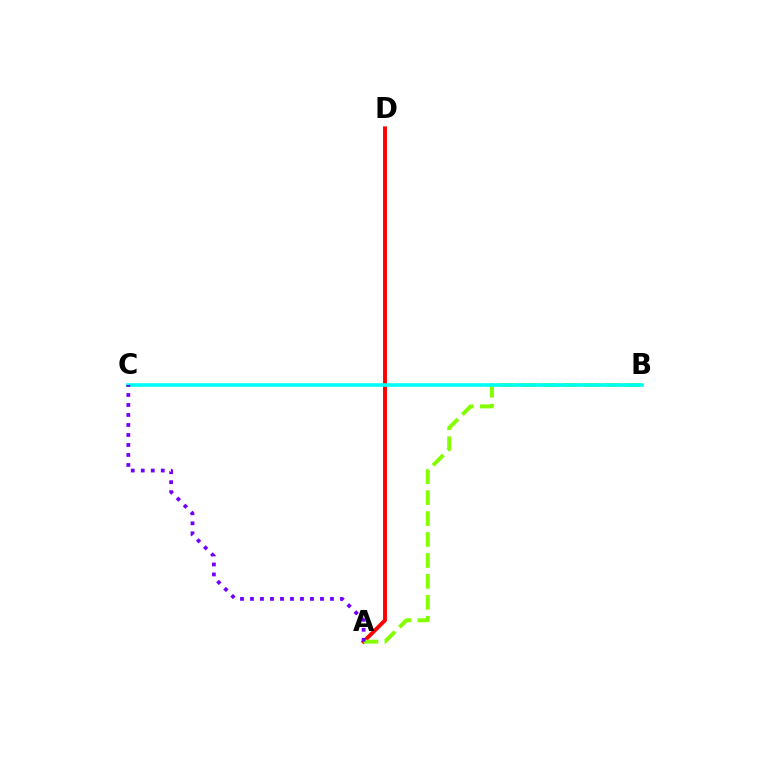{('A', 'D'): [{'color': '#ff0000', 'line_style': 'solid', 'thickness': 2.8}], ('A', 'B'): [{'color': '#84ff00', 'line_style': 'dashed', 'thickness': 2.84}], ('B', 'C'): [{'color': '#00fff6', 'line_style': 'solid', 'thickness': 2.59}], ('A', 'C'): [{'color': '#7200ff', 'line_style': 'dotted', 'thickness': 2.72}]}